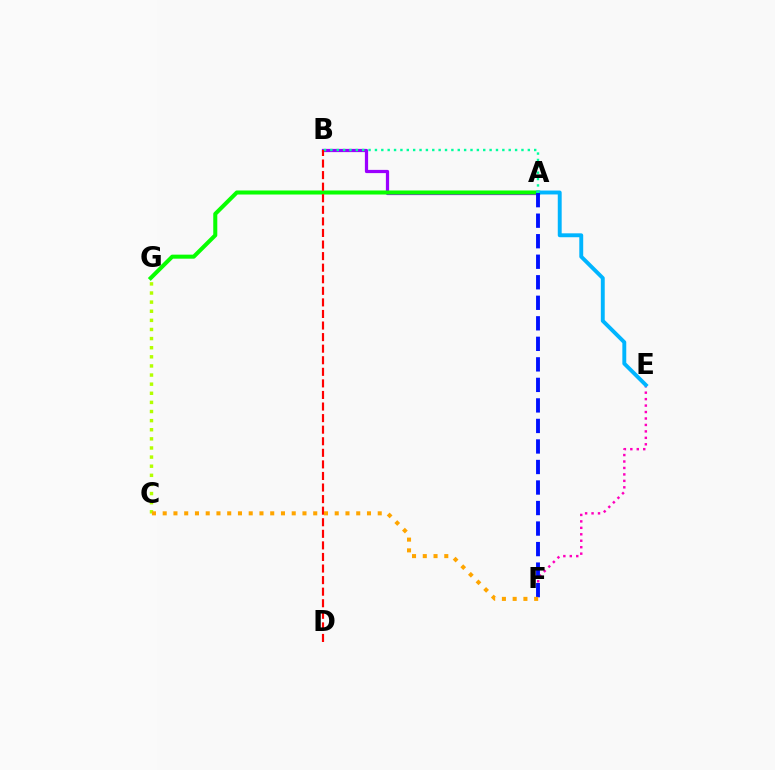{('A', 'B'): [{'color': '#9b00ff', 'line_style': 'solid', 'thickness': 2.33}, {'color': '#00ff9d', 'line_style': 'dotted', 'thickness': 1.73}], ('E', 'F'): [{'color': '#ff00bd', 'line_style': 'dotted', 'thickness': 1.75}], ('A', 'G'): [{'color': '#08ff00', 'line_style': 'solid', 'thickness': 2.91}], ('A', 'E'): [{'color': '#00b5ff', 'line_style': 'solid', 'thickness': 2.81}], ('B', 'D'): [{'color': '#ff0000', 'line_style': 'dashed', 'thickness': 1.57}], ('C', 'G'): [{'color': '#b3ff00', 'line_style': 'dotted', 'thickness': 2.48}], ('A', 'F'): [{'color': '#0010ff', 'line_style': 'dashed', 'thickness': 2.79}], ('C', 'F'): [{'color': '#ffa500', 'line_style': 'dotted', 'thickness': 2.92}]}